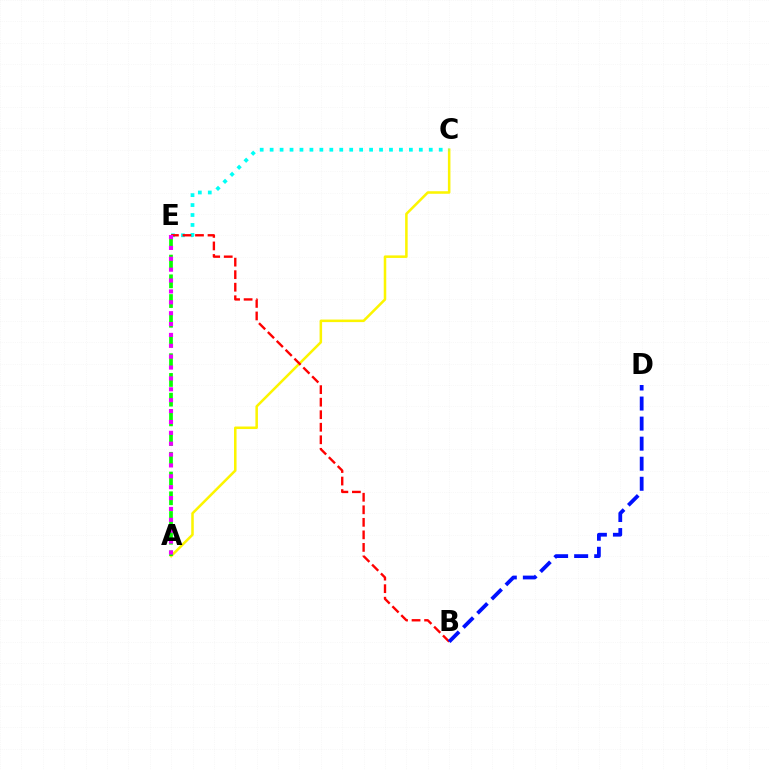{('A', 'C'): [{'color': '#fcf500', 'line_style': 'solid', 'thickness': 1.83}], ('A', 'E'): [{'color': '#08ff00', 'line_style': 'dashed', 'thickness': 2.68}, {'color': '#ee00ff', 'line_style': 'dotted', 'thickness': 2.95}], ('C', 'E'): [{'color': '#00fff6', 'line_style': 'dotted', 'thickness': 2.7}], ('B', 'E'): [{'color': '#ff0000', 'line_style': 'dashed', 'thickness': 1.7}], ('B', 'D'): [{'color': '#0010ff', 'line_style': 'dashed', 'thickness': 2.72}]}